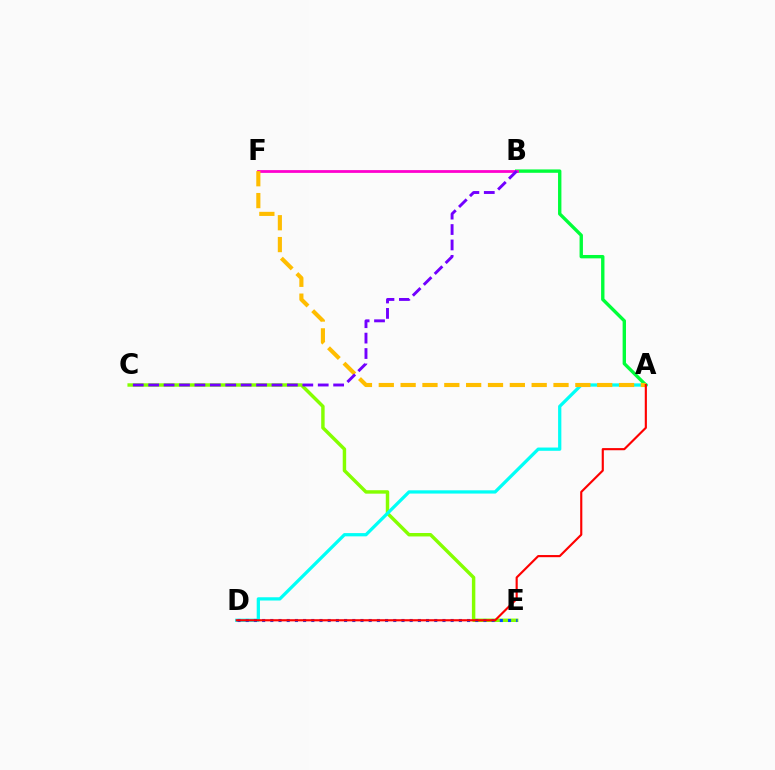{('C', 'E'): [{'color': '#84ff00', 'line_style': 'solid', 'thickness': 2.48}], ('A', 'D'): [{'color': '#00fff6', 'line_style': 'solid', 'thickness': 2.34}, {'color': '#ff0000', 'line_style': 'solid', 'thickness': 1.54}], ('A', 'B'): [{'color': '#00ff39', 'line_style': 'solid', 'thickness': 2.43}], ('B', 'F'): [{'color': '#ff00cf', 'line_style': 'solid', 'thickness': 2.0}], ('A', 'F'): [{'color': '#ffbd00', 'line_style': 'dashed', 'thickness': 2.97}], ('B', 'C'): [{'color': '#7200ff', 'line_style': 'dashed', 'thickness': 2.09}], ('D', 'E'): [{'color': '#004bff', 'line_style': 'dotted', 'thickness': 2.23}]}